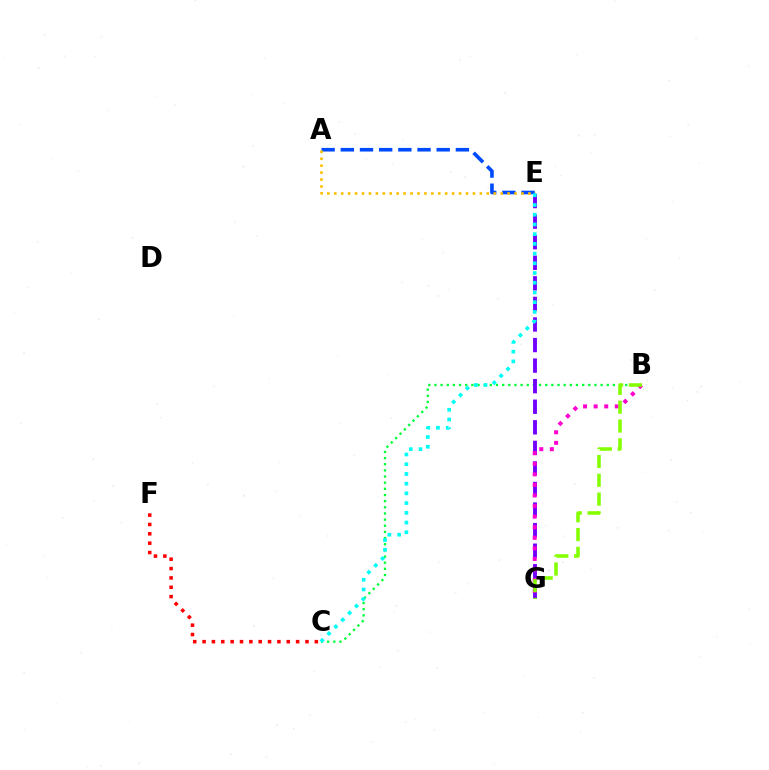{('B', 'C'): [{'color': '#00ff39', 'line_style': 'dotted', 'thickness': 1.67}], ('A', 'E'): [{'color': '#004bff', 'line_style': 'dashed', 'thickness': 2.61}, {'color': '#ffbd00', 'line_style': 'dotted', 'thickness': 1.88}], ('E', 'G'): [{'color': '#7200ff', 'line_style': 'dashed', 'thickness': 2.79}], ('B', 'G'): [{'color': '#ff00cf', 'line_style': 'dotted', 'thickness': 2.87}, {'color': '#84ff00', 'line_style': 'dashed', 'thickness': 2.56}], ('C', 'E'): [{'color': '#00fff6', 'line_style': 'dotted', 'thickness': 2.64}], ('C', 'F'): [{'color': '#ff0000', 'line_style': 'dotted', 'thickness': 2.54}]}